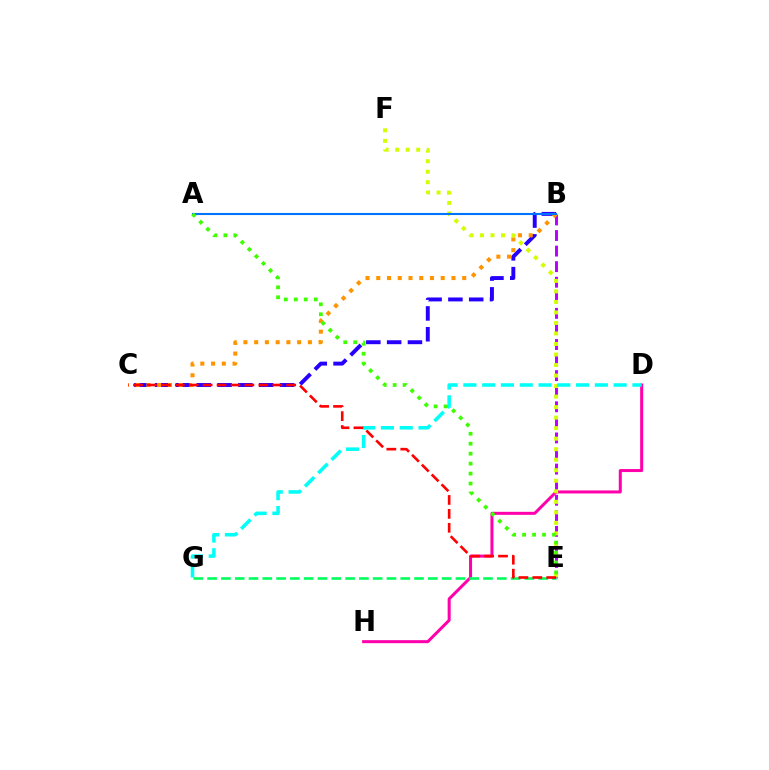{('B', 'C'): [{'color': '#2500ff', 'line_style': 'dashed', 'thickness': 2.83}, {'color': '#ff9400', 'line_style': 'dotted', 'thickness': 2.92}], ('B', 'E'): [{'color': '#b900ff', 'line_style': 'dashed', 'thickness': 2.12}], ('D', 'H'): [{'color': '#ff00ac', 'line_style': 'solid', 'thickness': 2.17}], ('E', 'F'): [{'color': '#d1ff00', 'line_style': 'dotted', 'thickness': 2.86}], ('D', 'G'): [{'color': '#00fff6', 'line_style': 'dashed', 'thickness': 2.55}], ('A', 'B'): [{'color': '#0074ff', 'line_style': 'solid', 'thickness': 1.51}], ('E', 'G'): [{'color': '#00ff5c', 'line_style': 'dashed', 'thickness': 1.87}], ('A', 'E'): [{'color': '#3dff00', 'line_style': 'dotted', 'thickness': 2.71}], ('C', 'E'): [{'color': '#ff0000', 'line_style': 'dashed', 'thickness': 1.89}]}